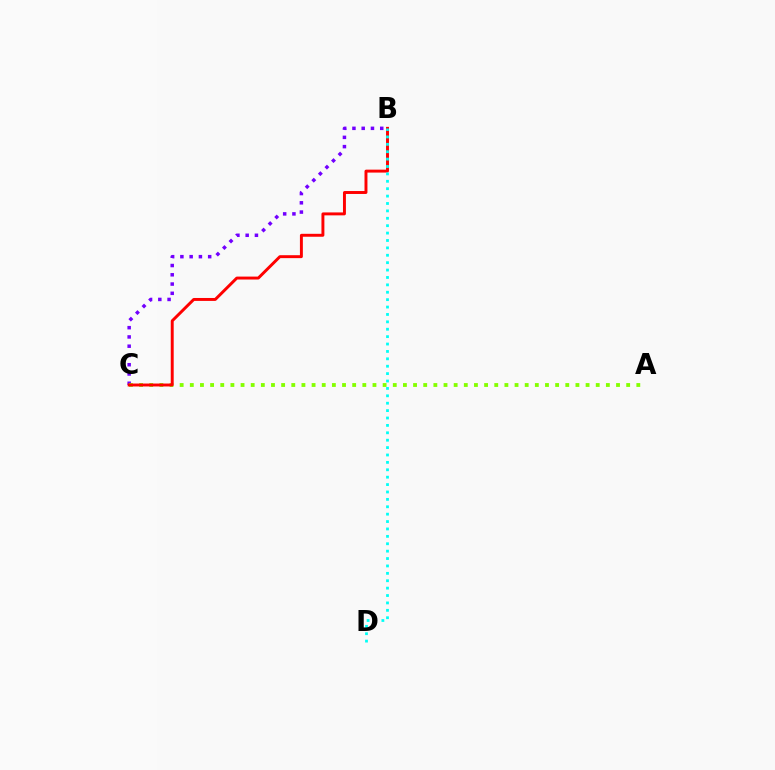{('B', 'C'): [{'color': '#7200ff', 'line_style': 'dotted', 'thickness': 2.52}, {'color': '#ff0000', 'line_style': 'solid', 'thickness': 2.11}], ('A', 'C'): [{'color': '#84ff00', 'line_style': 'dotted', 'thickness': 2.76}], ('B', 'D'): [{'color': '#00fff6', 'line_style': 'dotted', 'thickness': 2.01}]}